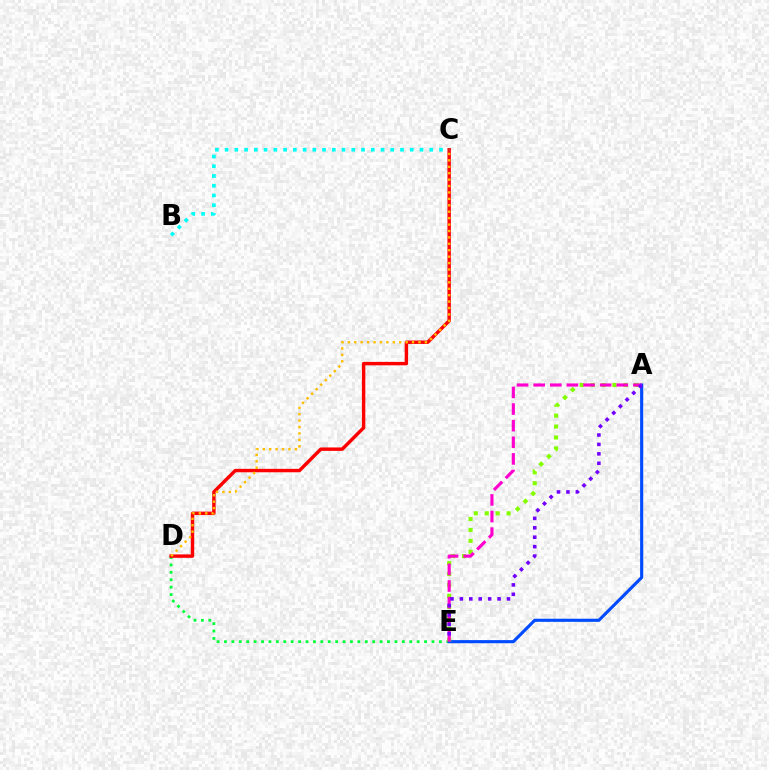{('D', 'E'): [{'color': '#00ff39', 'line_style': 'dotted', 'thickness': 2.01}], ('C', 'D'): [{'color': '#ff0000', 'line_style': 'solid', 'thickness': 2.47}, {'color': '#ffbd00', 'line_style': 'dotted', 'thickness': 1.74}], ('A', 'E'): [{'color': '#004bff', 'line_style': 'solid', 'thickness': 2.25}, {'color': '#84ff00', 'line_style': 'dotted', 'thickness': 2.97}, {'color': '#ff00cf', 'line_style': 'dashed', 'thickness': 2.26}, {'color': '#7200ff', 'line_style': 'dotted', 'thickness': 2.56}], ('B', 'C'): [{'color': '#00fff6', 'line_style': 'dotted', 'thickness': 2.65}]}